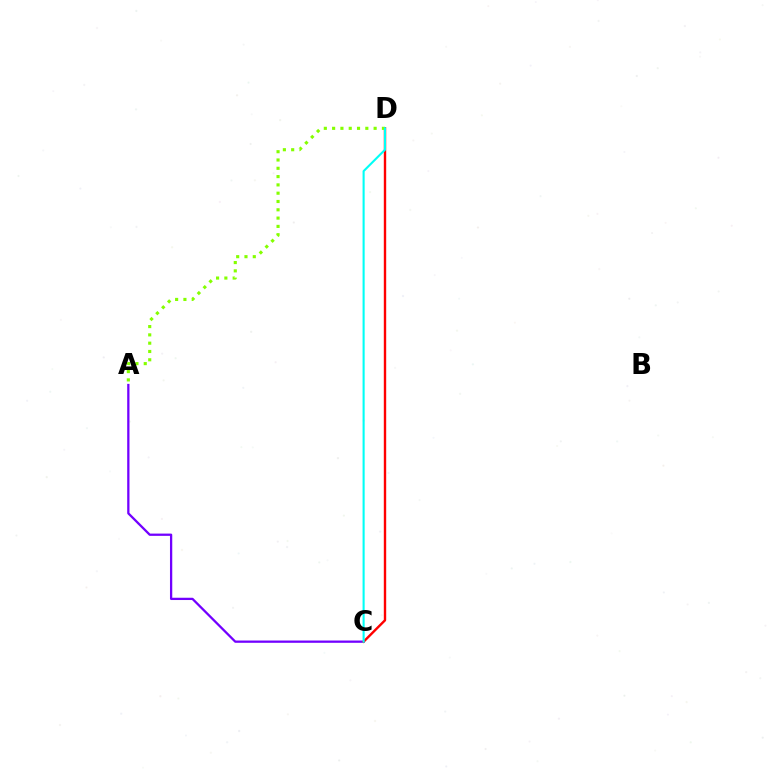{('A', 'C'): [{'color': '#7200ff', 'line_style': 'solid', 'thickness': 1.64}], ('C', 'D'): [{'color': '#ff0000', 'line_style': 'solid', 'thickness': 1.72}, {'color': '#00fff6', 'line_style': 'solid', 'thickness': 1.51}], ('A', 'D'): [{'color': '#84ff00', 'line_style': 'dotted', 'thickness': 2.26}]}